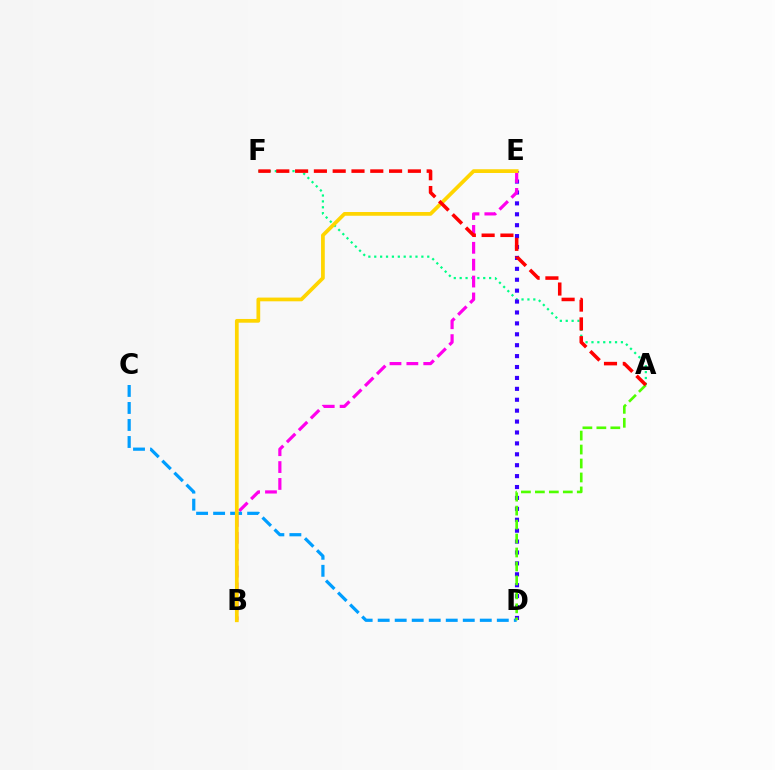{('A', 'F'): [{'color': '#00ff86', 'line_style': 'dotted', 'thickness': 1.6}, {'color': '#ff0000', 'line_style': 'dashed', 'thickness': 2.55}], ('D', 'E'): [{'color': '#3700ff', 'line_style': 'dotted', 'thickness': 2.96}], ('B', 'E'): [{'color': '#ff00ed', 'line_style': 'dashed', 'thickness': 2.29}, {'color': '#ffd500', 'line_style': 'solid', 'thickness': 2.69}], ('C', 'D'): [{'color': '#009eff', 'line_style': 'dashed', 'thickness': 2.31}], ('A', 'D'): [{'color': '#4fff00', 'line_style': 'dashed', 'thickness': 1.9}]}